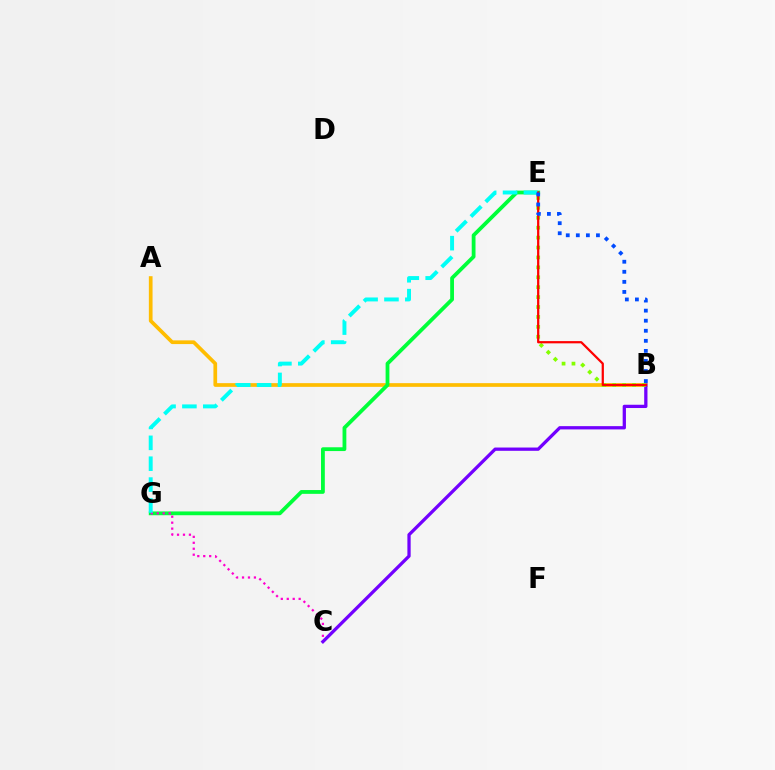{('A', 'B'): [{'color': '#ffbd00', 'line_style': 'solid', 'thickness': 2.67}], ('E', 'G'): [{'color': '#00ff39', 'line_style': 'solid', 'thickness': 2.73}, {'color': '#00fff6', 'line_style': 'dashed', 'thickness': 2.83}], ('C', 'G'): [{'color': '#ff00cf', 'line_style': 'dotted', 'thickness': 1.62}], ('B', 'C'): [{'color': '#7200ff', 'line_style': 'solid', 'thickness': 2.36}], ('B', 'E'): [{'color': '#84ff00', 'line_style': 'dotted', 'thickness': 2.69}, {'color': '#ff0000', 'line_style': 'solid', 'thickness': 1.61}, {'color': '#004bff', 'line_style': 'dotted', 'thickness': 2.73}]}